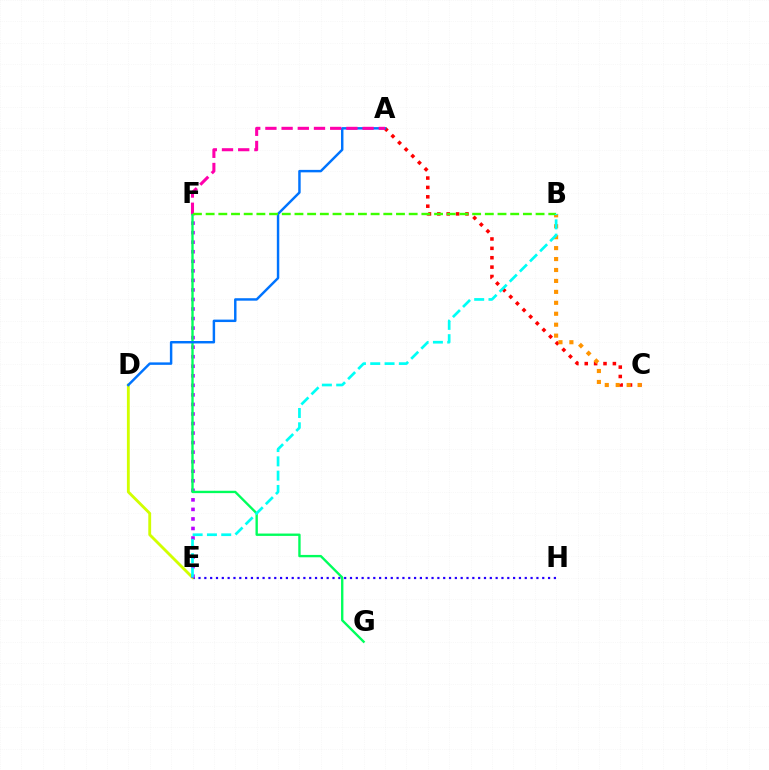{('E', 'H'): [{'color': '#2500ff', 'line_style': 'dotted', 'thickness': 1.58}], ('D', 'E'): [{'color': '#d1ff00', 'line_style': 'solid', 'thickness': 2.05}], ('A', 'C'): [{'color': '#ff0000', 'line_style': 'dotted', 'thickness': 2.55}], ('E', 'F'): [{'color': '#b900ff', 'line_style': 'dotted', 'thickness': 2.59}], ('F', 'G'): [{'color': '#00ff5c', 'line_style': 'solid', 'thickness': 1.7}], ('A', 'D'): [{'color': '#0074ff', 'line_style': 'solid', 'thickness': 1.77}], ('A', 'F'): [{'color': '#ff00ac', 'line_style': 'dashed', 'thickness': 2.2}], ('B', 'C'): [{'color': '#ff9400', 'line_style': 'dotted', 'thickness': 2.97}], ('B', 'F'): [{'color': '#3dff00', 'line_style': 'dashed', 'thickness': 1.72}], ('B', 'E'): [{'color': '#00fff6', 'line_style': 'dashed', 'thickness': 1.94}]}